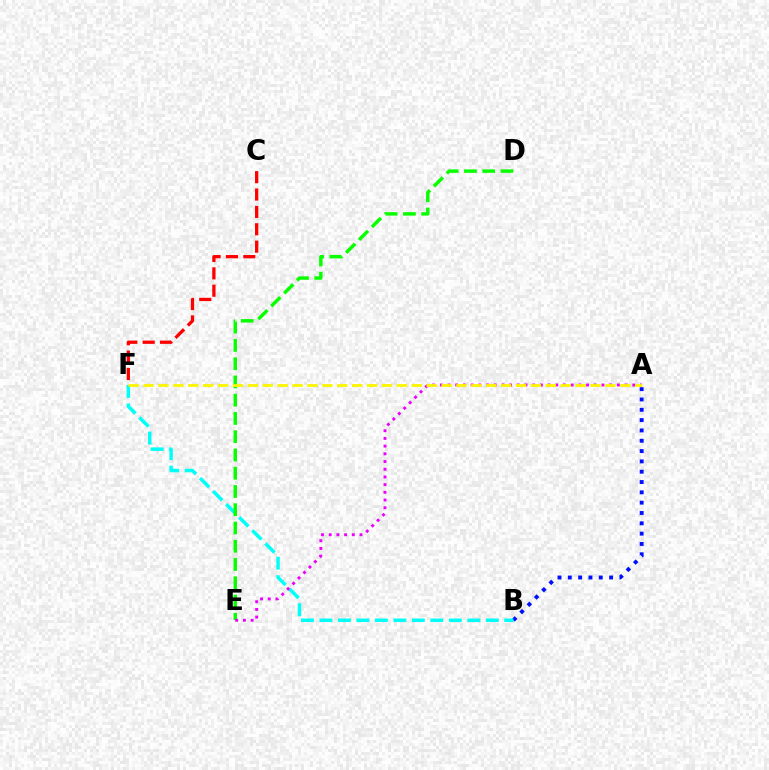{('C', 'F'): [{'color': '#ff0000', 'line_style': 'dashed', 'thickness': 2.36}], ('A', 'B'): [{'color': '#0010ff', 'line_style': 'dotted', 'thickness': 2.8}], ('B', 'F'): [{'color': '#00fff6', 'line_style': 'dashed', 'thickness': 2.51}], ('D', 'E'): [{'color': '#08ff00', 'line_style': 'dashed', 'thickness': 2.48}], ('A', 'E'): [{'color': '#ee00ff', 'line_style': 'dotted', 'thickness': 2.09}], ('A', 'F'): [{'color': '#fcf500', 'line_style': 'dashed', 'thickness': 2.02}]}